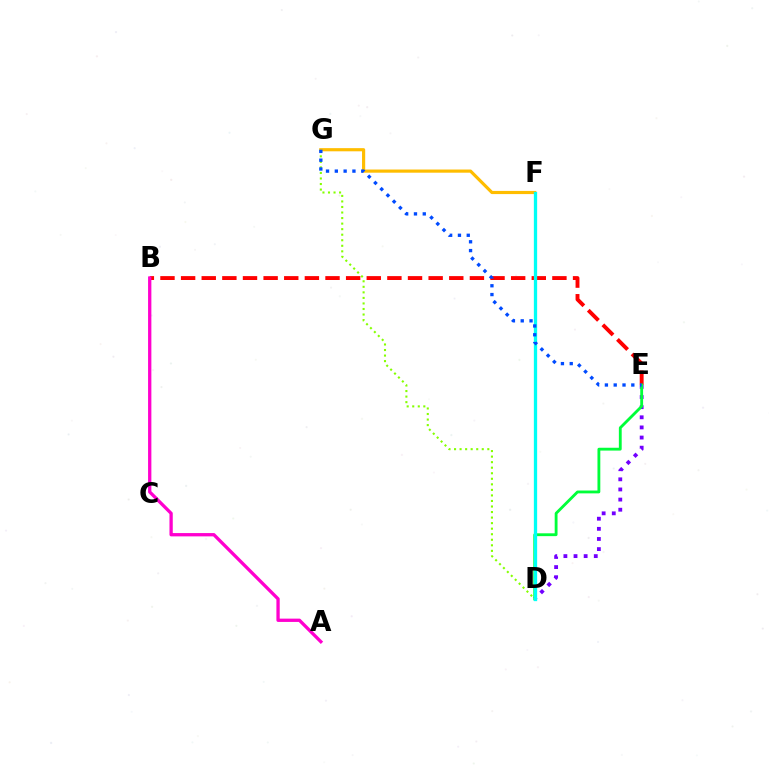{('D', 'G'): [{'color': '#84ff00', 'line_style': 'dotted', 'thickness': 1.51}], ('B', 'E'): [{'color': '#ff0000', 'line_style': 'dashed', 'thickness': 2.8}], ('D', 'E'): [{'color': '#7200ff', 'line_style': 'dotted', 'thickness': 2.75}, {'color': '#00ff39', 'line_style': 'solid', 'thickness': 2.04}], ('A', 'B'): [{'color': '#ff00cf', 'line_style': 'solid', 'thickness': 2.38}], ('F', 'G'): [{'color': '#ffbd00', 'line_style': 'solid', 'thickness': 2.28}], ('D', 'F'): [{'color': '#00fff6', 'line_style': 'solid', 'thickness': 2.37}], ('E', 'G'): [{'color': '#004bff', 'line_style': 'dotted', 'thickness': 2.39}]}